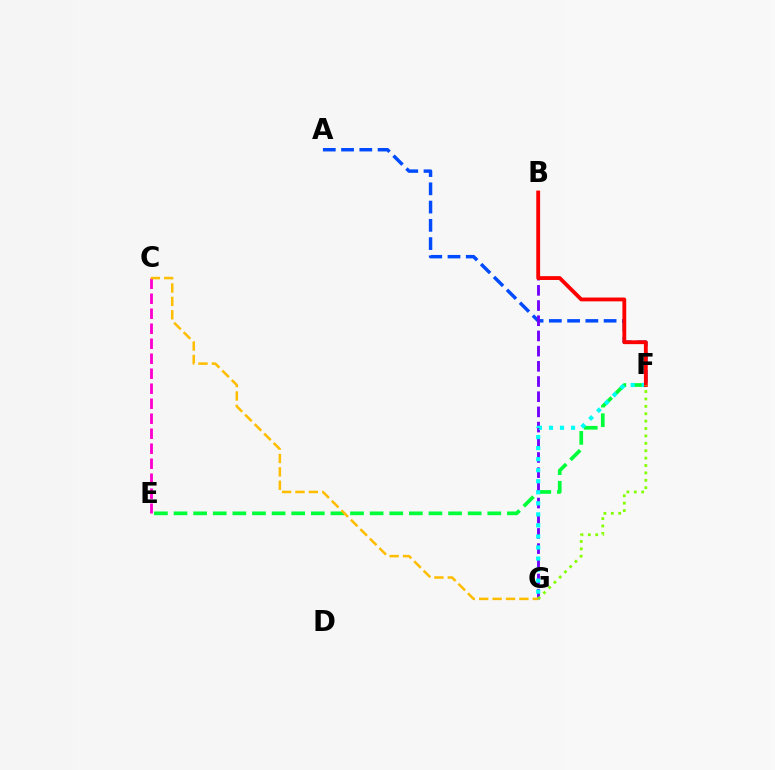{('E', 'F'): [{'color': '#00ff39', 'line_style': 'dashed', 'thickness': 2.66}], ('C', 'E'): [{'color': '#ff00cf', 'line_style': 'dashed', 'thickness': 2.04}], ('A', 'F'): [{'color': '#004bff', 'line_style': 'dashed', 'thickness': 2.48}], ('B', 'G'): [{'color': '#7200ff', 'line_style': 'dashed', 'thickness': 2.06}], ('C', 'G'): [{'color': '#ffbd00', 'line_style': 'dashed', 'thickness': 1.82}], ('F', 'G'): [{'color': '#00fff6', 'line_style': 'dotted', 'thickness': 3.0}, {'color': '#84ff00', 'line_style': 'dotted', 'thickness': 2.01}], ('B', 'F'): [{'color': '#ff0000', 'line_style': 'solid', 'thickness': 2.76}]}